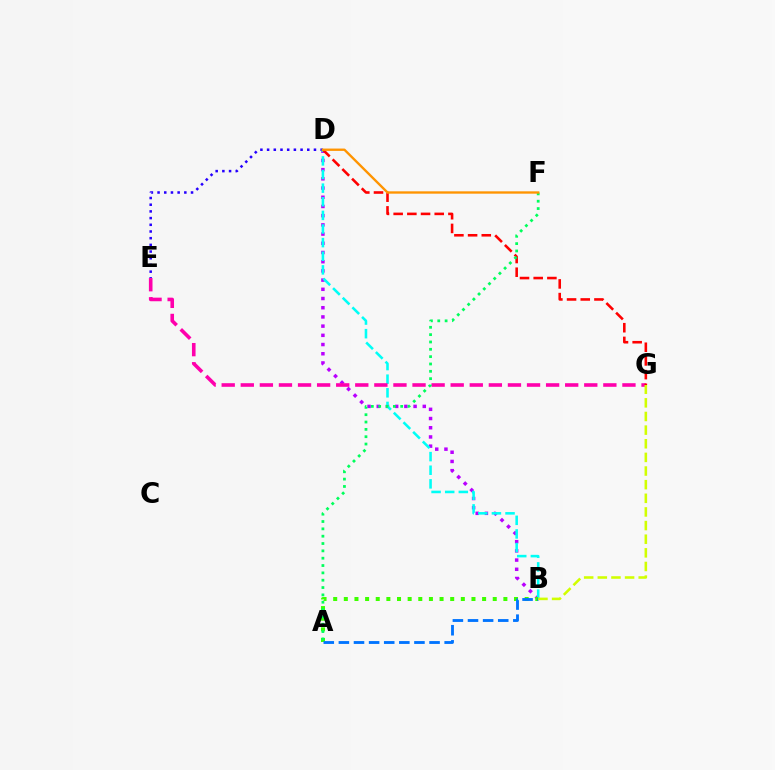{('B', 'D'): [{'color': '#b900ff', 'line_style': 'dotted', 'thickness': 2.5}, {'color': '#00fff6', 'line_style': 'dashed', 'thickness': 1.85}], ('D', 'E'): [{'color': '#2500ff', 'line_style': 'dotted', 'thickness': 1.82}], ('A', 'B'): [{'color': '#3dff00', 'line_style': 'dotted', 'thickness': 2.89}, {'color': '#0074ff', 'line_style': 'dashed', 'thickness': 2.05}], ('E', 'G'): [{'color': '#ff00ac', 'line_style': 'dashed', 'thickness': 2.59}], ('D', 'G'): [{'color': '#ff0000', 'line_style': 'dashed', 'thickness': 1.86}], ('A', 'F'): [{'color': '#00ff5c', 'line_style': 'dotted', 'thickness': 1.99}], ('D', 'F'): [{'color': '#ff9400', 'line_style': 'solid', 'thickness': 1.69}], ('B', 'G'): [{'color': '#d1ff00', 'line_style': 'dashed', 'thickness': 1.85}]}